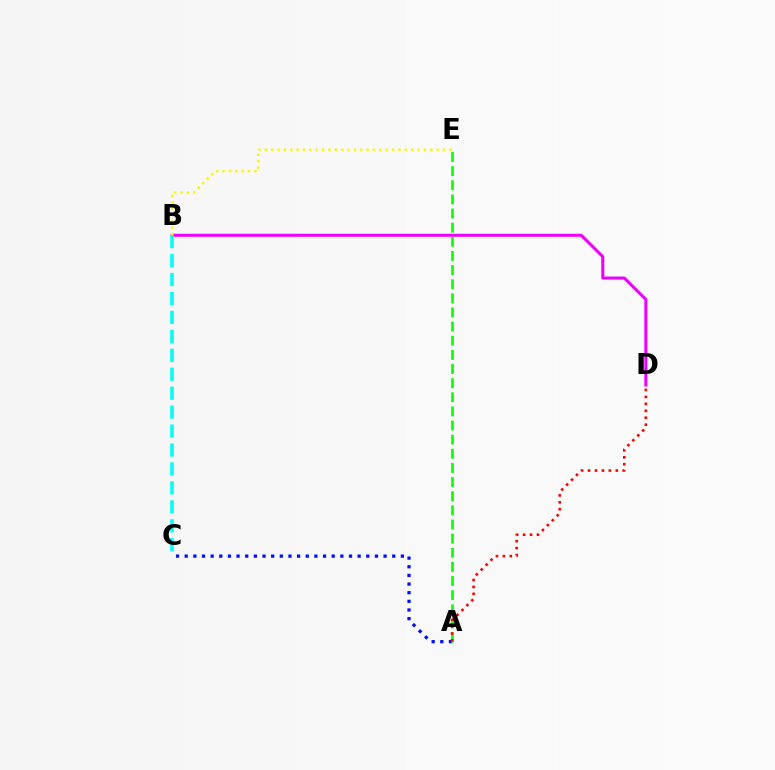{('A', 'C'): [{'color': '#0010ff', 'line_style': 'dotted', 'thickness': 2.35}], ('A', 'E'): [{'color': '#08ff00', 'line_style': 'dashed', 'thickness': 1.92}], ('B', 'D'): [{'color': '#ee00ff', 'line_style': 'solid', 'thickness': 2.18}], ('B', 'E'): [{'color': '#fcf500', 'line_style': 'dotted', 'thickness': 1.73}], ('A', 'D'): [{'color': '#ff0000', 'line_style': 'dotted', 'thickness': 1.88}], ('B', 'C'): [{'color': '#00fff6', 'line_style': 'dashed', 'thickness': 2.57}]}